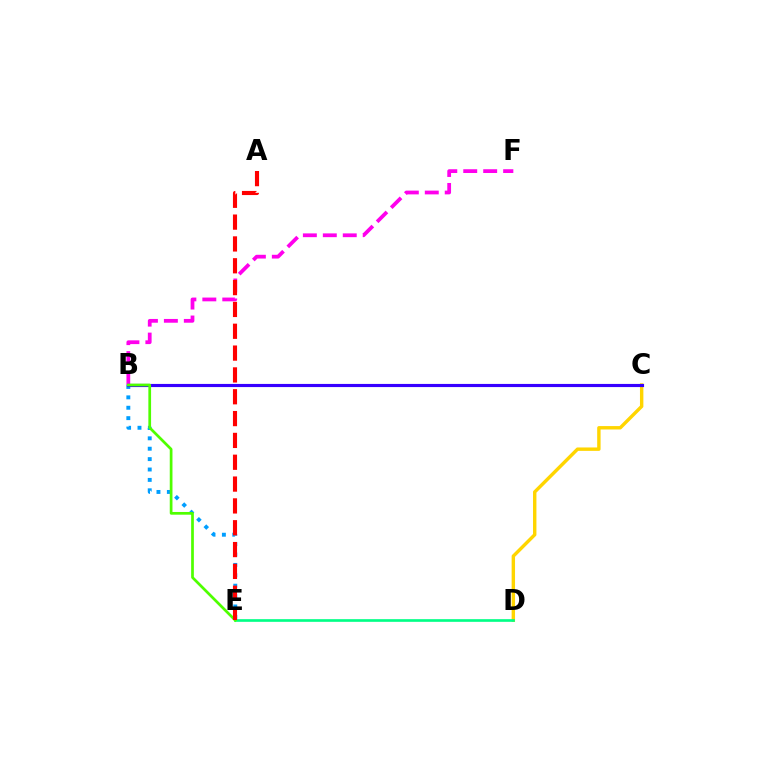{('B', 'E'): [{'color': '#009eff', 'line_style': 'dotted', 'thickness': 2.82}, {'color': '#4fff00', 'line_style': 'solid', 'thickness': 1.96}], ('B', 'F'): [{'color': '#ff00ed', 'line_style': 'dashed', 'thickness': 2.71}], ('C', 'D'): [{'color': '#ffd500', 'line_style': 'solid', 'thickness': 2.45}], ('B', 'C'): [{'color': '#3700ff', 'line_style': 'solid', 'thickness': 2.26}], ('D', 'E'): [{'color': '#00ff86', 'line_style': 'solid', 'thickness': 1.91}], ('A', 'E'): [{'color': '#ff0000', 'line_style': 'dashed', 'thickness': 2.97}]}